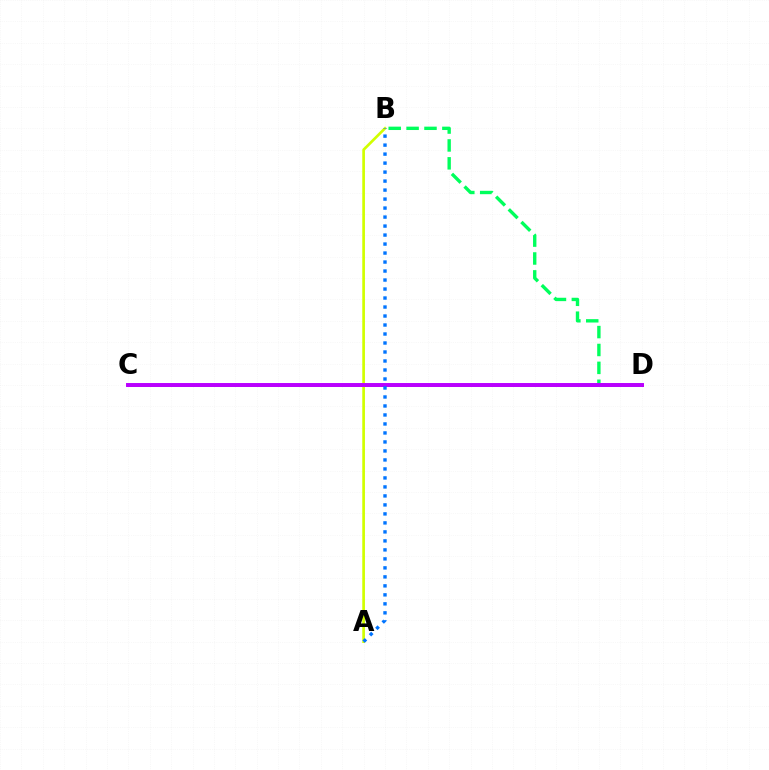{('C', 'D'): [{'color': '#ff0000', 'line_style': 'solid', 'thickness': 1.9}, {'color': '#b900ff', 'line_style': 'solid', 'thickness': 2.84}], ('A', 'B'): [{'color': '#d1ff00', 'line_style': 'solid', 'thickness': 1.93}, {'color': '#0074ff', 'line_style': 'dotted', 'thickness': 2.44}], ('B', 'D'): [{'color': '#00ff5c', 'line_style': 'dashed', 'thickness': 2.43}]}